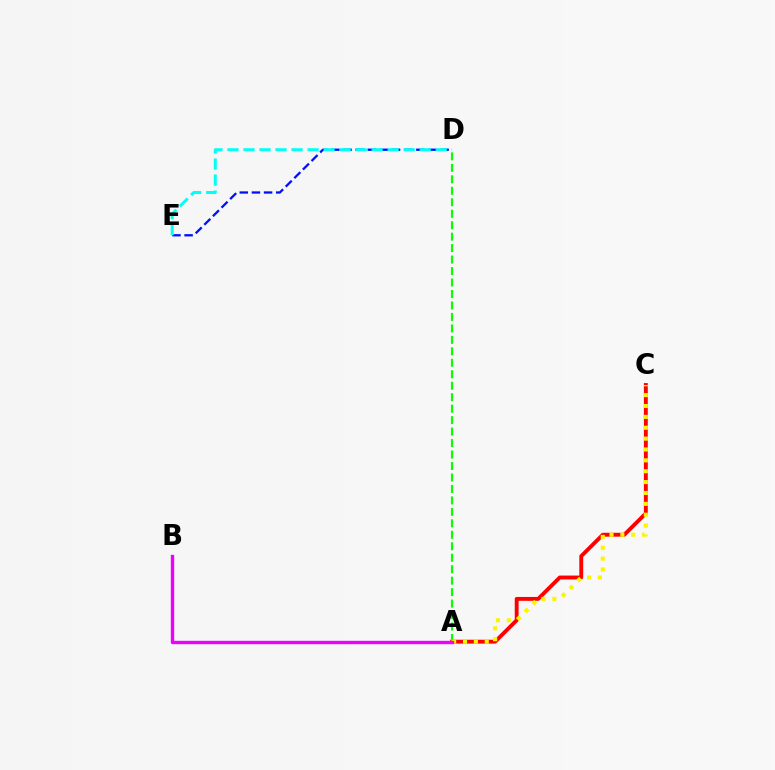{('D', 'E'): [{'color': '#0010ff', 'line_style': 'dashed', 'thickness': 1.65}, {'color': '#00fff6', 'line_style': 'dashed', 'thickness': 2.18}], ('A', 'C'): [{'color': '#ff0000', 'line_style': 'solid', 'thickness': 2.79}, {'color': '#fcf500', 'line_style': 'dotted', 'thickness': 2.95}], ('A', 'D'): [{'color': '#08ff00', 'line_style': 'dashed', 'thickness': 1.56}], ('A', 'B'): [{'color': '#ee00ff', 'line_style': 'solid', 'thickness': 2.43}]}